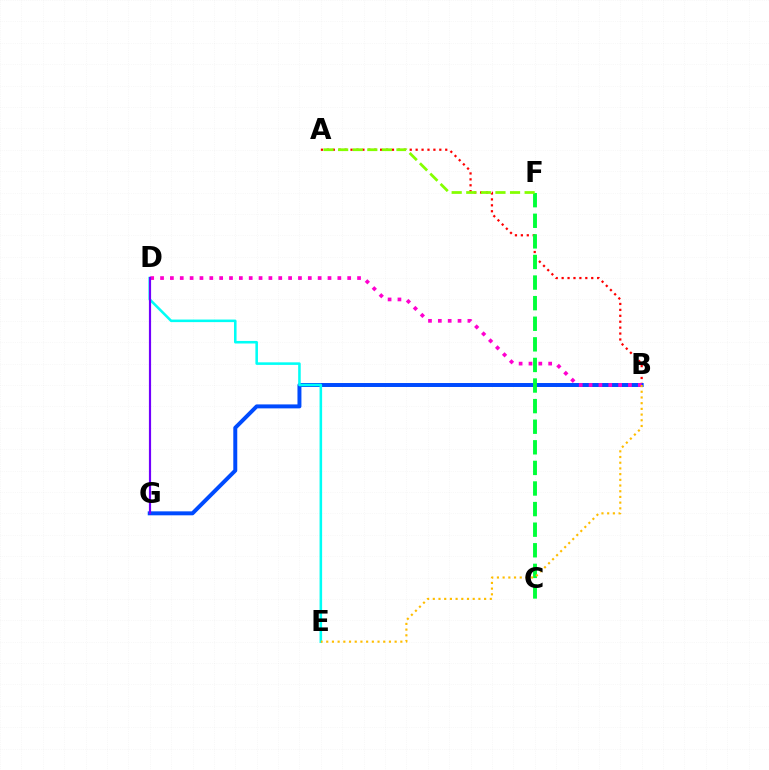{('A', 'B'): [{'color': '#ff0000', 'line_style': 'dotted', 'thickness': 1.61}], ('B', 'G'): [{'color': '#004bff', 'line_style': 'solid', 'thickness': 2.85}], ('D', 'E'): [{'color': '#00fff6', 'line_style': 'solid', 'thickness': 1.85}], ('B', 'D'): [{'color': '#ff00cf', 'line_style': 'dotted', 'thickness': 2.68}], ('C', 'F'): [{'color': '#00ff39', 'line_style': 'dashed', 'thickness': 2.8}], ('D', 'G'): [{'color': '#7200ff', 'line_style': 'solid', 'thickness': 1.57}], ('A', 'F'): [{'color': '#84ff00', 'line_style': 'dashed', 'thickness': 1.98}], ('B', 'E'): [{'color': '#ffbd00', 'line_style': 'dotted', 'thickness': 1.55}]}